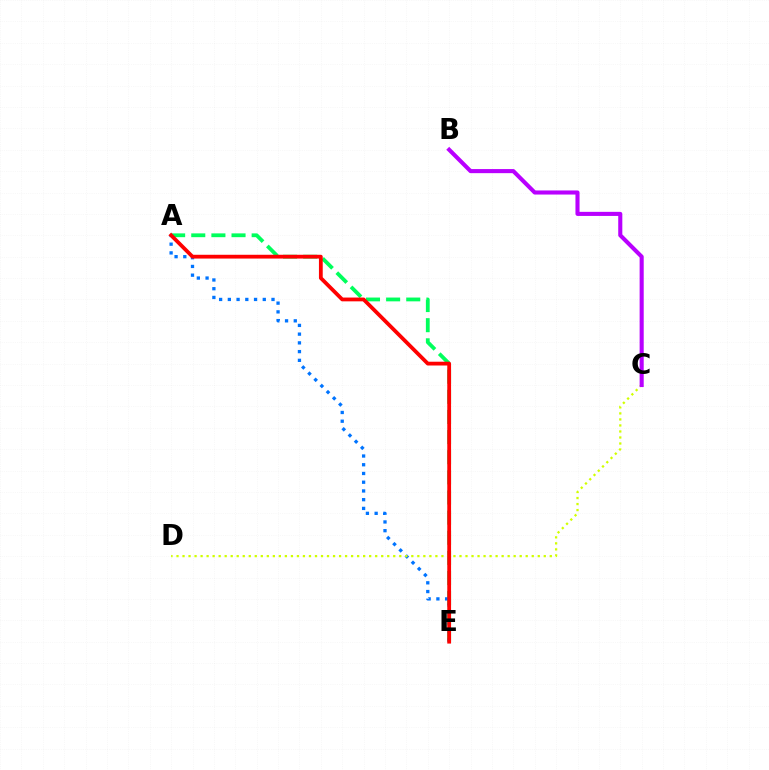{('A', 'E'): [{'color': '#00ff5c', 'line_style': 'dashed', 'thickness': 2.73}, {'color': '#0074ff', 'line_style': 'dotted', 'thickness': 2.37}, {'color': '#ff0000', 'line_style': 'solid', 'thickness': 2.73}], ('C', 'D'): [{'color': '#d1ff00', 'line_style': 'dotted', 'thickness': 1.64}], ('B', 'C'): [{'color': '#b900ff', 'line_style': 'solid', 'thickness': 2.94}]}